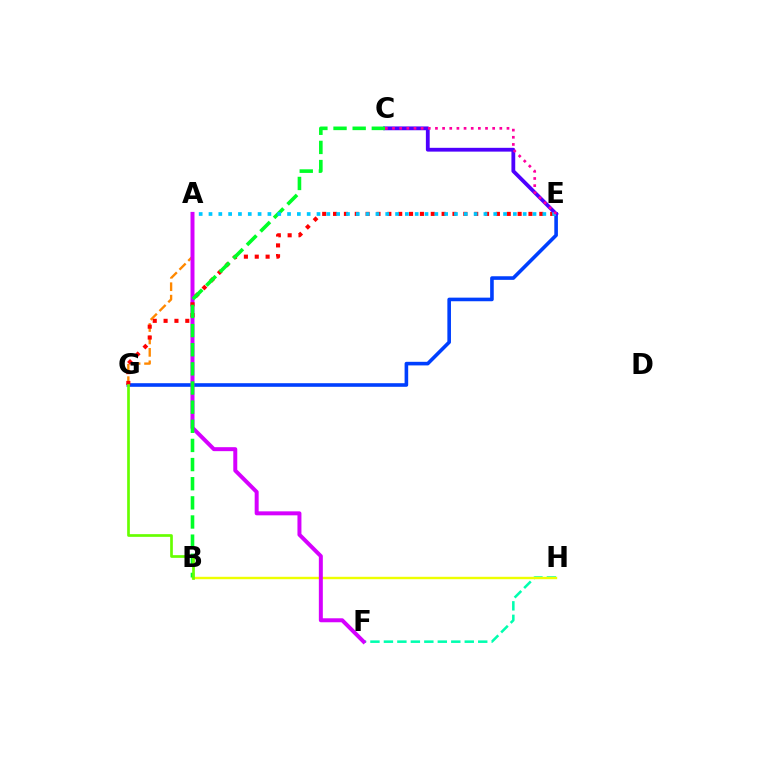{('F', 'H'): [{'color': '#00ffaf', 'line_style': 'dashed', 'thickness': 1.83}], ('E', 'G'): [{'color': '#003fff', 'line_style': 'solid', 'thickness': 2.59}, {'color': '#ff0000', 'line_style': 'dotted', 'thickness': 2.95}], ('B', 'H'): [{'color': '#eeff00', 'line_style': 'solid', 'thickness': 1.73}], ('A', 'G'): [{'color': '#ff8800', 'line_style': 'dashed', 'thickness': 1.69}], ('A', 'F'): [{'color': '#d600ff', 'line_style': 'solid', 'thickness': 2.87}], ('C', 'E'): [{'color': '#4f00ff', 'line_style': 'solid', 'thickness': 2.74}, {'color': '#ff00a0', 'line_style': 'dotted', 'thickness': 1.94}], ('B', 'C'): [{'color': '#00ff27', 'line_style': 'dashed', 'thickness': 2.6}], ('A', 'E'): [{'color': '#00c7ff', 'line_style': 'dotted', 'thickness': 2.67}], ('B', 'G'): [{'color': '#66ff00', 'line_style': 'solid', 'thickness': 1.93}]}